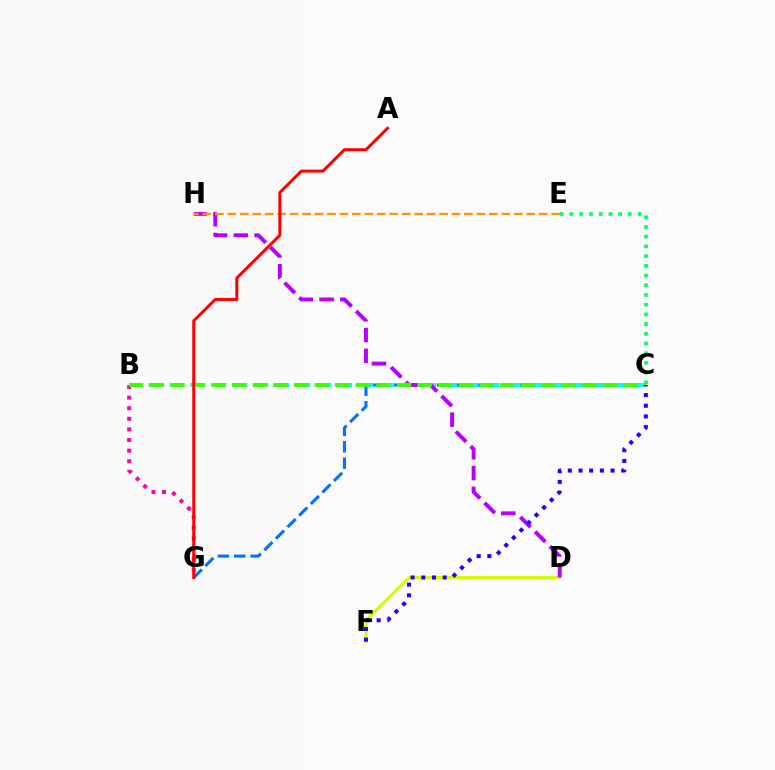{('C', 'G'): [{'color': '#0074ff', 'line_style': 'dashed', 'thickness': 2.22}], ('D', 'F'): [{'color': '#d1ff00', 'line_style': 'solid', 'thickness': 2.18}], ('B', 'C'): [{'color': '#00fff6', 'line_style': 'dashed', 'thickness': 2.85}, {'color': '#3dff00', 'line_style': 'dashed', 'thickness': 2.8}], ('D', 'H'): [{'color': '#b900ff', 'line_style': 'dashed', 'thickness': 2.83}], ('B', 'G'): [{'color': '#ff00ac', 'line_style': 'dotted', 'thickness': 2.88}], ('C', 'E'): [{'color': '#00ff5c', 'line_style': 'dotted', 'thickness': 2.64}], ('E', 'H'): [{'color': '#ff9400', 'line_style': 'dashed', 'thickness': 1.69}], ('C', 'F'): [{'color': '#2500ff', 'line_style': 'dotted', 'thickness': 2.9}], ('A', 'G'): [{'color': '#ff0000', 'line_style': 'solid', 'thickness': 2.18}]}